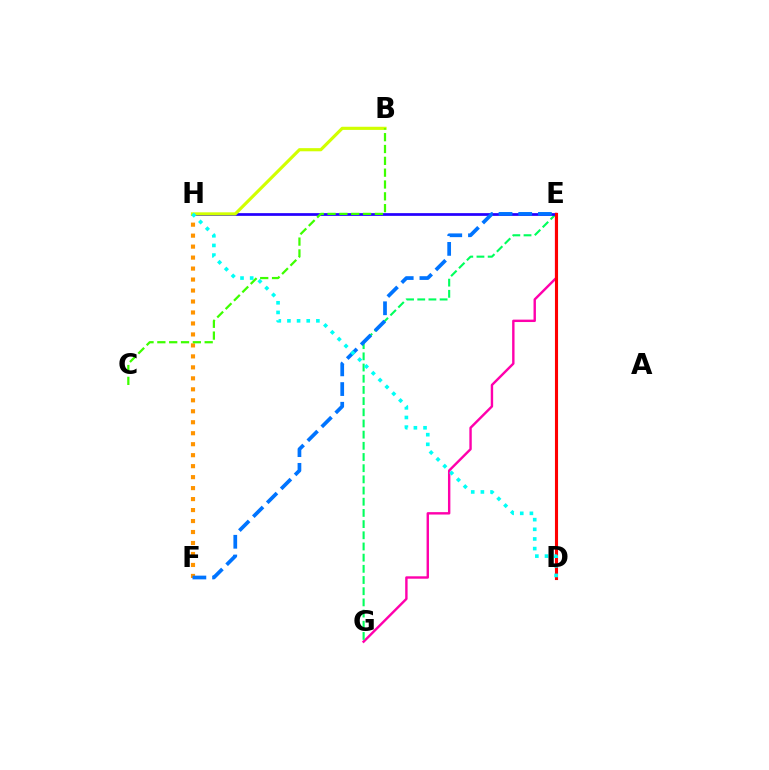{('E', 'G'): [{'color': '#ff00ac', 'line_style': 'solid', 'thickness': 1.73}, {'color': '#00ff5c', 'line_style': 'dashed', 'thickness': 1.52}], ('F', 'H'): [{'color': '#ff9400', 'line_style': 'dotted', 'thickness': 2.98}], ('E', 'H'): [{'color': '#2500ff', 'line_style': 'solid', 'thickness': 1.96}], ('D', 'E'): [{'color': '#b900ff', 'line_style': 'dotted', 'thickness': 2.11}, {'color': '#ff0000', 'line_style': 'solid', 'thickness': 2.23}], ('B', 'H'): [{'color': '#d1ff00', 'line_style': 'solid', 'thickness': 2.26}], ('E', 'F'): [{'color': '#0074ff', 'line_style': 'dashed', 'thickness': 2.68}], ('D', 'H'): [{'color': '#00fff6', 'line_style': 'dotted', 'thickness': 2.62}], ('B', 'C'): [{'color': '#3dff00', 'line_style': 'dashed', 'thickness': 1.61}]}